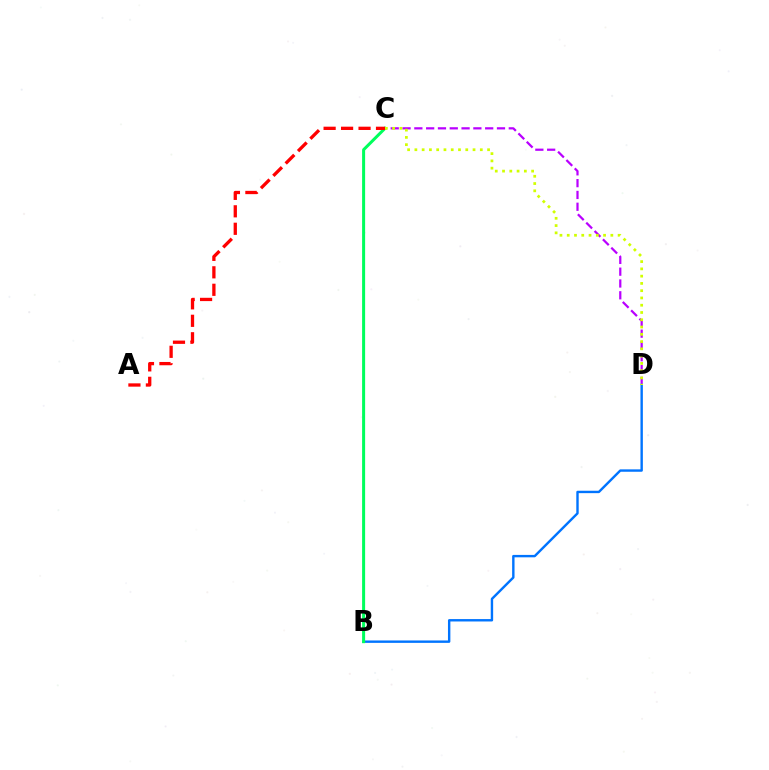{('C', 'D'): [{'color': '#b900ff', 'line_style': 'dashed', 'thickness': 1.6}, {'color': '#d1ff00', 'line_style': 'dotted', 'thickness': 1.98}], ('B', 'D'): [{'color': '#0074ff', 'line_style': 'solid', 'thickness': 1.73}], ('B', 'C'): [{'color': '#00ff5c', 'line_style': 'solid', 'thickness': 2.17}], ('A', 'C'): [{'color': '#ff0000', 'line_style': 'dashed', 'thickness': 2.37}]}